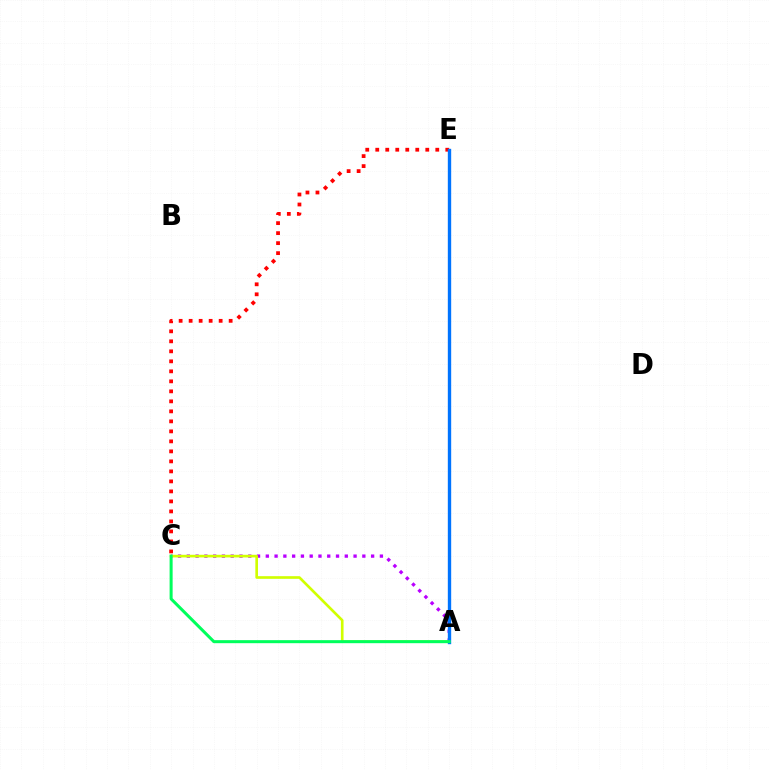{('A', 'C'): [{'color': '#b900ff', 'line_style': 'dotted', 'thickness': 2.38}, {'color': '#d1ff00', 'line_style': 'solid', 'thickness': 1.91}, {'color': '#00ff5c', 'line_style': 'solid', 'thickness': 2.18}], ('C', 'E'): [{'color': '#ff0000', 'line_style': 'dotted', 'thickness': 2.72}], ('A', 'E'): [{'color': '#0074ff', 'line_style': 'solid', 'thickness': 2.42}]}